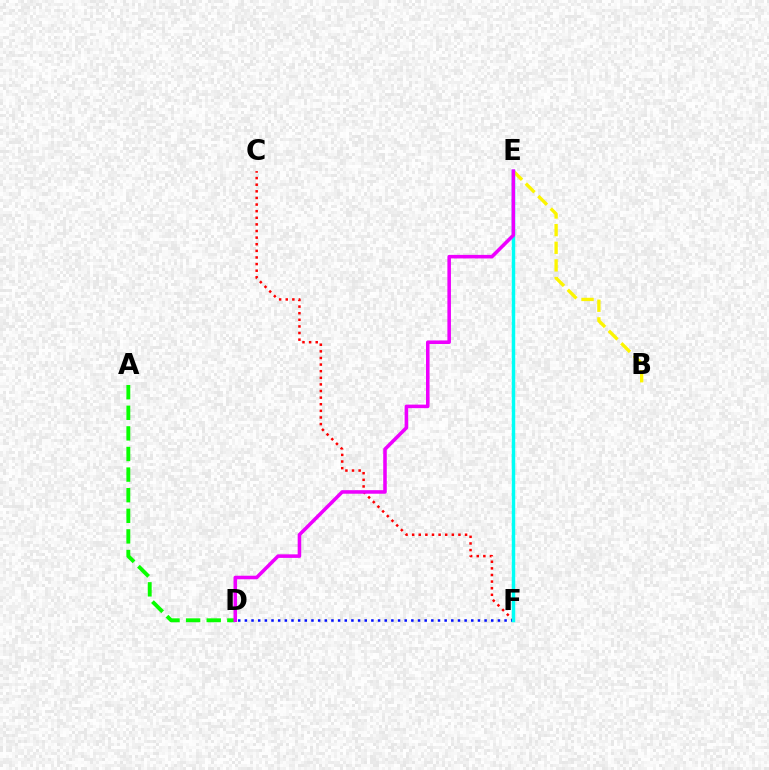{('C', 'F'): [{'color': '#ff0000', 'line_style': 'dotted', 'thickness': 1.8}], ('B', 'E'): [{'color': '#fcf500', 'line_style': 'dashed', 'thickness': 2.4}], ('A', 'D'): [{'color': '#08ff00', 'line_style': 'dashed', 'thickness': 2.8}], ('D', 'F'): [{'color': '#0010ff', 'line_style': 'dotted', 'thickness': 1.81}], ('E', 'F'): [{'color': '#00fff6', 'line_style': 'solid', 'thickness': 2.49}], ('D', 'E'): [{'color': '#ee00ff', 'line_style': 'solid', 'thickness': 2.56}]}